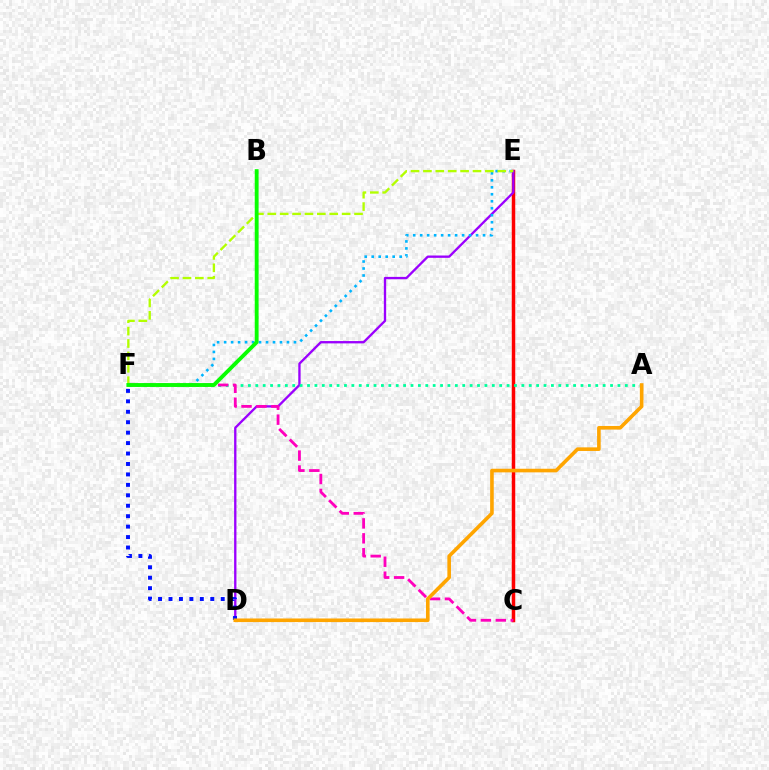{('C', 'E'): [{'color': '#ff0000', 'line_style': 'solid', 'thickness': 2.5}], ('D', 'E'): [{'color': '#9b00ff', 'line_style': 'solid', 'thickness': 1.68}], ('A', 'F'): [{'color': '#00ff9d', 'line_style': 'dotted', 'thickness': 2.01}], ('D', 'F'): [{'color': '#0010ff', 'line_style': 'dotted', 'thickness': 2.84}], ('C', 'F'): [{'color': '#ff00bd', 'line_style': 'dashed', 'thickness': 2.03}], ('E', 'F'): [{'color': '#00b5ff', 'line_style': 'dotted', 'thickness': 1.9}, {'color': '#b3ff00', 'line_style': 'dashed', 'thickness': 1.68}], ('A', 'D'): [{'color': '#ffa500', 'line_style': 'solid', 'thickness': 2.6}], ('B', 'F'): [{'color': '#08ff00', 'line_style': 'solid', 'thickness': 2.78}]}